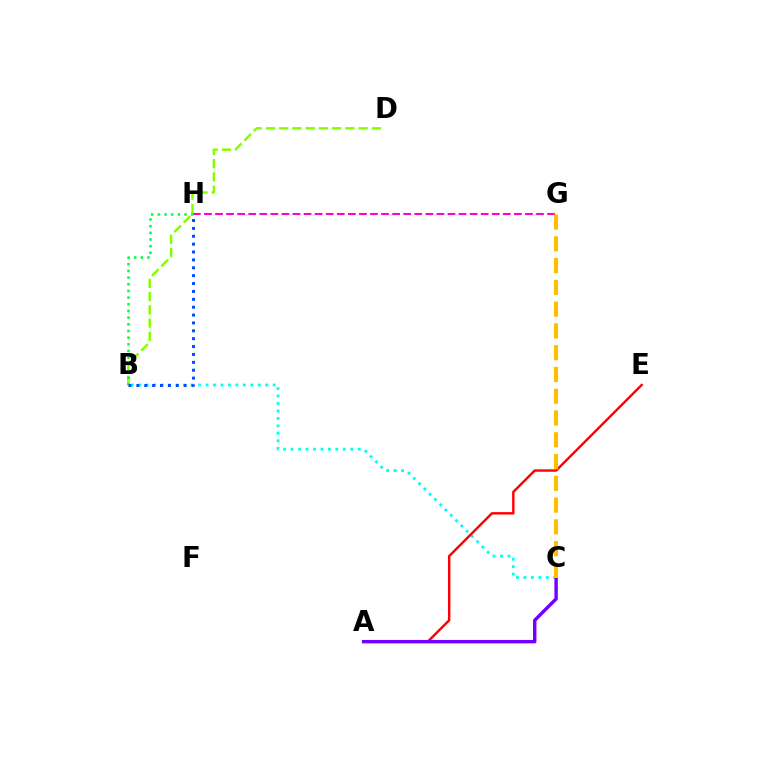{('G', 'H'): [{'color': '#ff00cf', 'line_style': 'dashed', 'thickness': 1.5}], ('B', 'D'): [{'color': '#84ff00', 'line_style': 'dashed', 'thickness': 1.8}], ('B', 'C'): [{'color': '#00fff6', 'line_style': 'dotted', 'thickness': 2.03}], ('B', 'H'): [{'color': '#00ff39', 'line_style': 'dotted', 'thickness': 1.81}, {'color': '#004bff', 'line_style': 'dotted', 'thickness': 2.14}], ('A', 'E'): [{'color': '#ff0000', 'line_style': 'solid', 'thickness': 1.74}], ('A', 'C'): [{'color': '#7200ff', 'line_style': 'solid', 'thickness': 2.47}], ('C', 'G'): [{'color': '#ffbd00', 'line_style': 'dashed', 'thickness': 2.96}]}